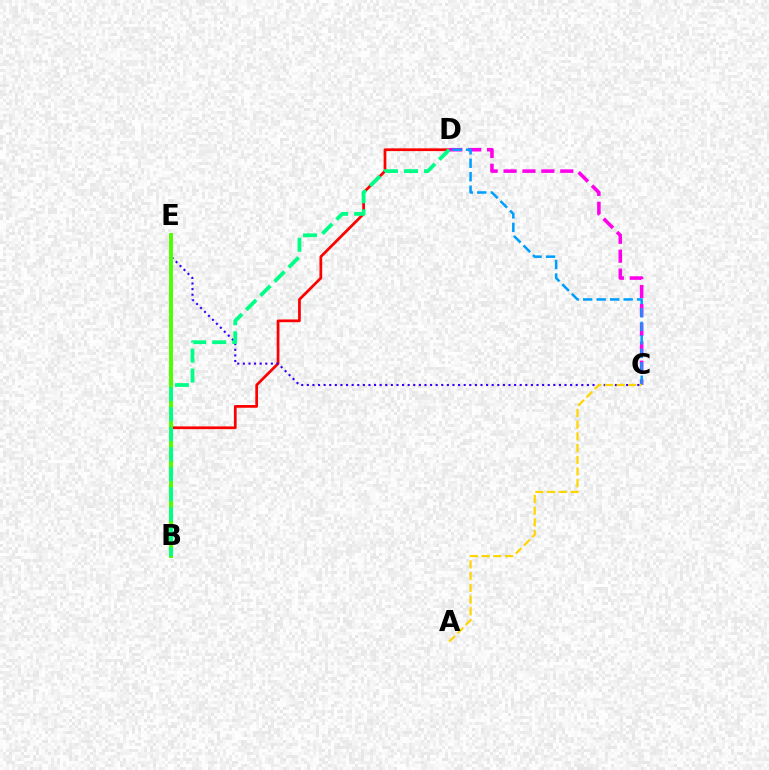{('B', 'D'): [{'color': '#ff0000', 'line_style': 'solid', 'thickness': 1.97}, {'color': '#00ff86', 'line_style': 'dashed', 'thickness': 2.72}], ('C', 'D'): [{'color': '#ff00ed', 'line_style': 'dashed', 'thickness': 2.57}, {'color': '#009eff', 'line_style': 'dashed', 'thickness': 1.83}], ('C', 'E'): [{'color': '#3700ff', 'line_style': 'dotted', 'thickness': 1.52}], ('A', 'C'): [{'color': '#ffd500', 'line_style': 'dashed', 'thickness': 1.59}], ('B', 'E'): [{'color': '#4fff00', 'line_style': 'solid', 'thickness': 2.83}]}